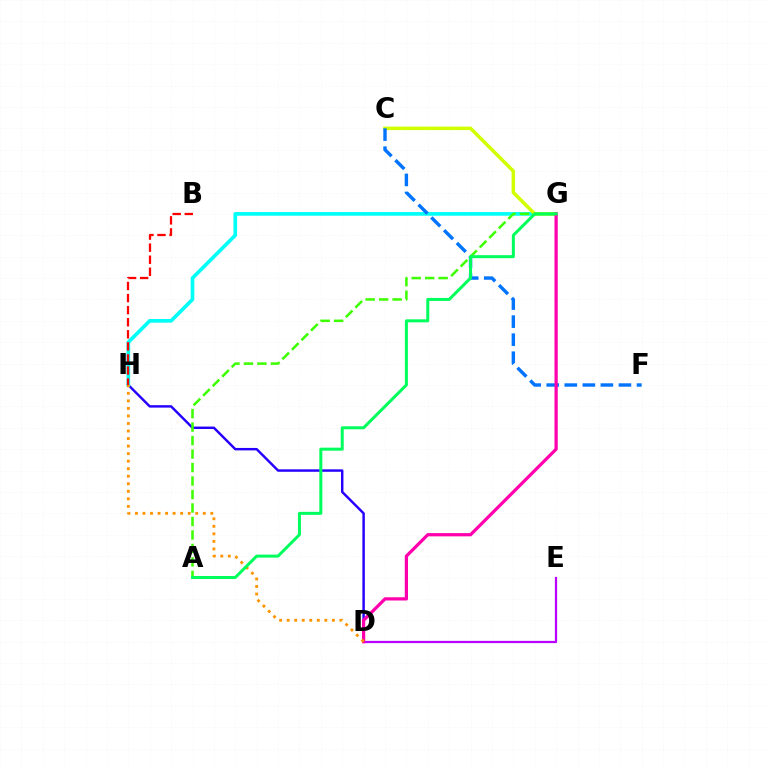{('D', 'H'): [{'color': '#2500ff', 'line_style': 'solid', 'thickness': 1.76}, {'color': '#ff9400', 'line_style': 'dotted', 'thickness': 2.05}], ('G', 'H'): [{'color': '#00fff6', 'line_style': 'solid', 'thickness': 2.64}], ('B', 'H'): [{'color': '#ff0000', 'line_style': 'dashed', 'thickness': 1.64}], ('C', 'G'): [{'color': '#d1ff00', 'line_style': 'solid', 'thickness': 2.52}], ('D', 'E'): [{'color': '#b900ff', 'line_style': 'solid', 'thickness': 1.62}], ('C', 'F'): [{'color': '#0074ff', 'line_style': 'dashed', 'thickness': 2.45}], ('A', 'G'): [{'color': '#3dff00', 'line_style': 'dashed', 'thickness': 1.83}, {'color': '#00ff5c', 'line_style': 'solid', 'thickness': 2.16}], ('D', 'G'): [{'color': '#ff00ac', 'line_style': 'solid', 'thickness': 2.33}]}